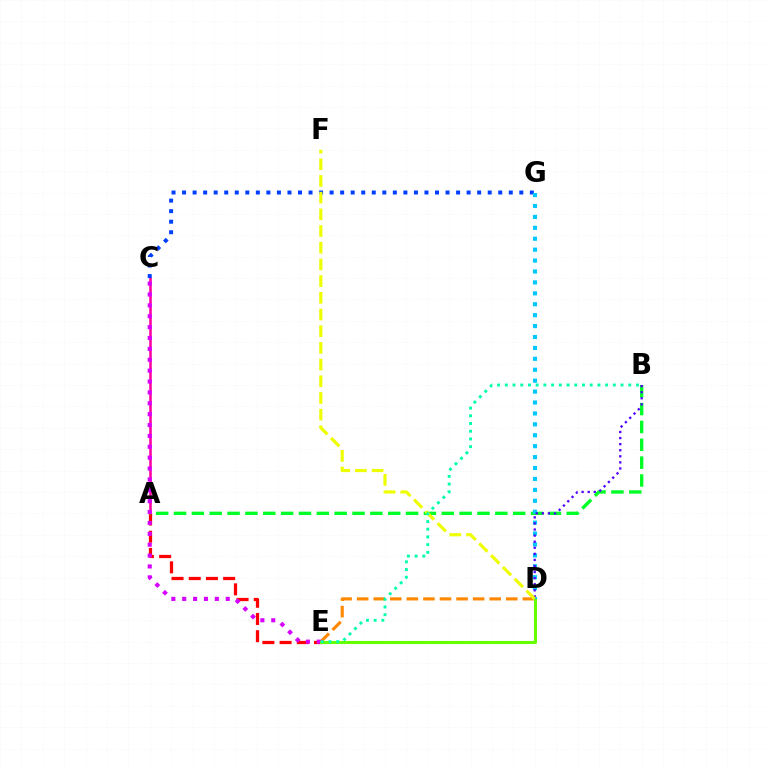{('A', 'C'): [{'color': '#ff00a0', 'line_style': 'solid', 'thickness': 1.84}], ('A', 'E'): [{'color': '#ff0000', 'line_style': 'dashed', 'thickness': 2.34}], ('A', 'B'): [{'color': '#00ff27', 'line_style': 'dashed', 'thickness': 2.43}], ('D', 'E'): [{'color': '#ff8800', 'line_style': 'dashed', 'thickness': 2.25}, {'color': '#66ff00', 'line_style': 'solid', 'thickness': 2.21}], ('C', 'G'): [{'color': '#003fff', 'line_style': 'dotted', 'thickness': 2.86}], ('C', 'E'): [{'color': '#d600ff', 'line_style': 'dotted', 'thickness': 2.96}], ('D', 'G'): [{'color': '#00c7ff', 'line_style': 'dotted', 'thickness': 2.97}], ('B', 'D'): [{'color': '#4f00ff', 'line_style': 'dotted', 'thickness': 1.65}], ('D', 'F'): [{'color': '#eeff00', 'line_style': 'dashed', 'thickness': 2.27}], ('B', 'E'): [{'color': '#00ffaf', 'line_style': 'dotted', 'thickness': 2.1}]}